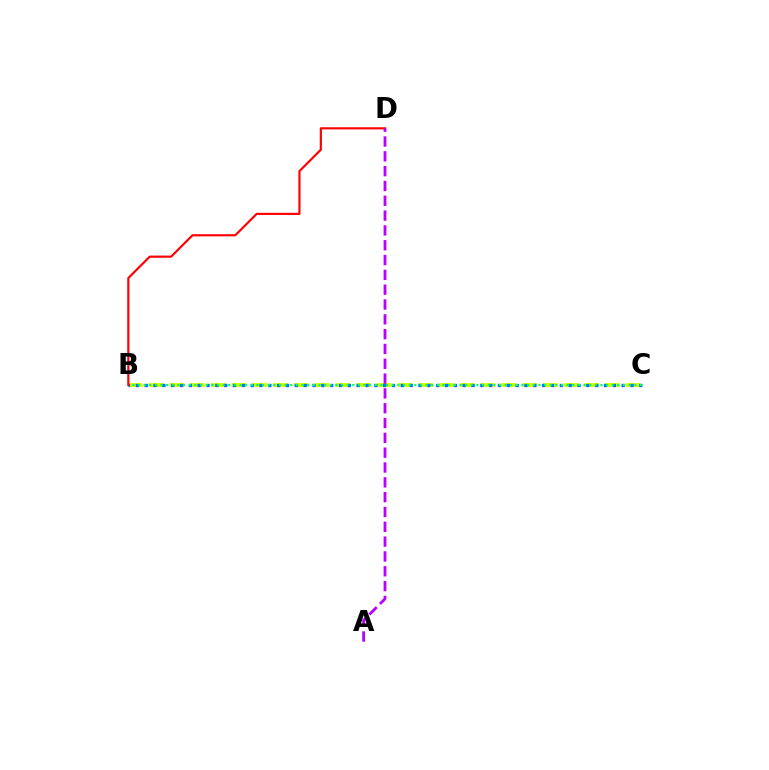{('B', 'C'): [{'color': '#d1ff00', 'line_style': 'dashed', 'thickness': 2.82}, {'color': '#0074ff', 'line_style': 'dotted', 'thickness': 2.4}, {'color': '#00ff5c', 'line_style': 'dotted', 'thickness': 1.53}], ('B', 'D'): [{'color': '#ff0000', 'line_style': 'solid', 'thickness': 1.56}], ('A', 'D'): [{'color': '#b900ff', 'line_style': 'dashed', 'thickness': 2.01}]}